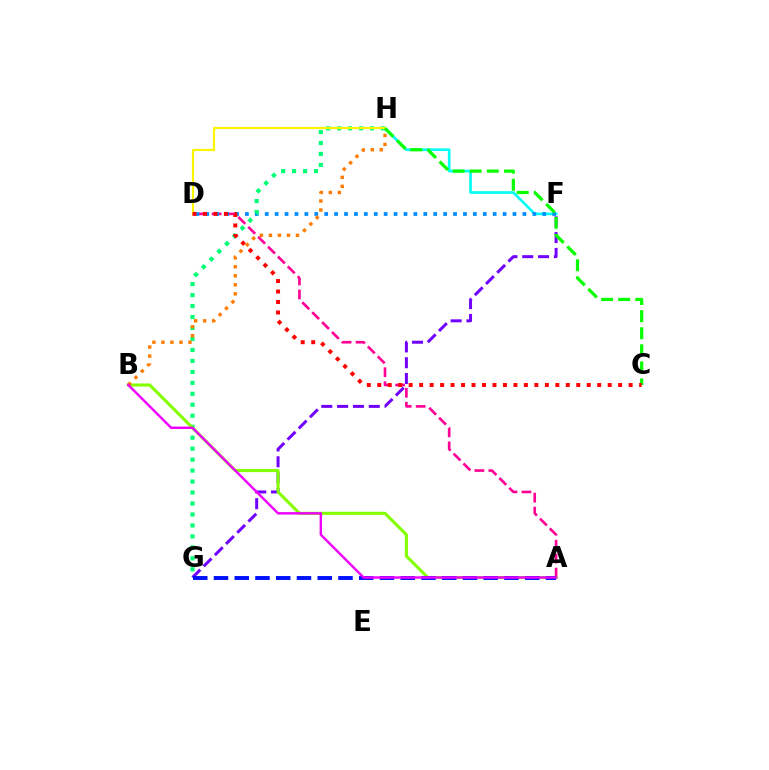{('F', 'G'): [{'color': '#7200ff', 'line_style': 'dashed', 'thickness': 2.15}], ('F', 'H'): [{'color': '#00fff6', 'line_style': 'solid', 'thickness': 1.93}], ('A', 'D'): [{'color': '#ff0094', 'line_style': 'dashed', 'thickness': 1.9}], ('D', 'F'): [{'color': '#008cff', 'line_style': 'dotted', 'thickness': 2.69}], ('G', 'H'): [{'color': '#00ff74', 'line_style': 'dotted', 'thickness': 2.98}], ('A', 'B'): [{'color': '#84ff00', 'line_style': 'solid', 'thickness': 2.23}, {'color': '#ee00ff', 'line_style': 'solid', 'thickness': 1.75}], ('B', 'H'): [{'color': '#ff7c00', 'line_style': 'dotted', 'thickness': 2.45}], ('A', 'G'): [{'color': '#0010ff', 'line_style': 'dashed', 'thickness': 2.82}], ('D', 'H'): [{'color': '#fcf500', 'line_style': 'solid', 'thickness': 1.57}], ('C', 'H'): [{'color': '#08ff00', 'line_style': 'dashed', 'thickness': 2.32}], ('C', 'D'): [{'color': '#ff0000', 'line_style': 'dotted', 'thickness': 2.85}]}